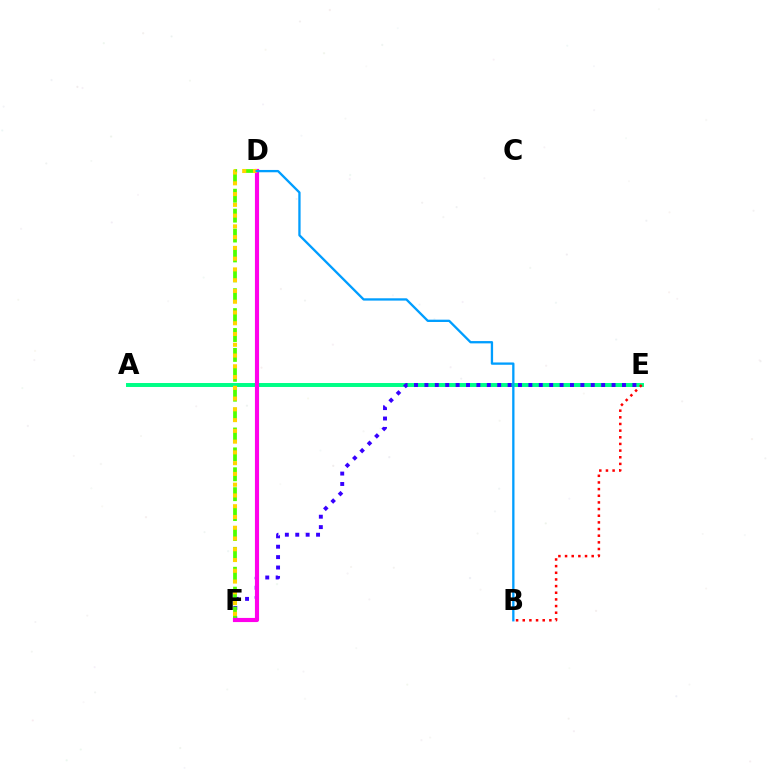{('A', 'E'): [{'color': '#00ff86', 'line_style': 'solid', 'thickness': 2.85}], ('E', 'F'): [{'color': '#3700ff', 'line_style': 'dotted', 'thickness': 2.83}], ('D', 'F'): [{'color': '#4fff00', 'line_style': 'dashed', 'thickness': 2.7}, {'color': '#ff00ed', 'line_style': 'solid', 'thickness': 2.98}, {'color': '#ffd500', 'line_style': 'dotted', 'thickness': 2.92}], ('B', 'E'): [{'color': '#ff0000', 'line_style': 'dotted', 'thickness': 1.81}], ('B', 'D'): [{'color': '#009eff', 'line_style': 'solid', 'thickness': 1.66}]}